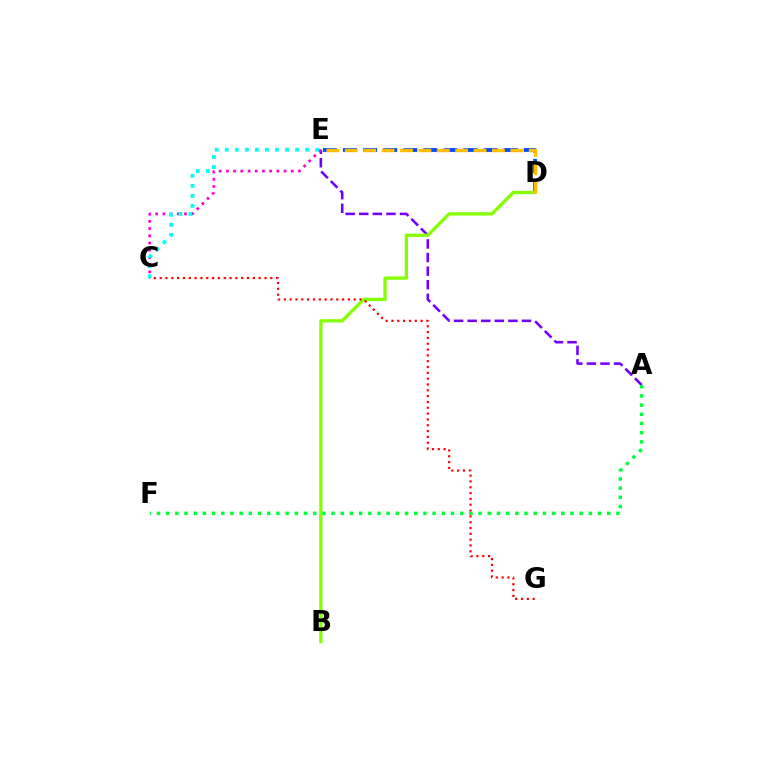{('A', 'E'): [{'color': '#7200ff', 'line_style': 'dashed', 'thickness': 1.85}], ('D', 'E'): [{'color': '#004bff', 'line_style': 'dashed', 'thickness': 2.73}, {'color': '#ffbd00', 'line_style': 'dashed', 'thickness': 2.5}], ('B', 'D'): [{'color': '#84ff00', 'line_style': 'solid', 'thickness': 2.37}], ('C', 'E'): [{'color': '#ff00cf', 'line_style': 'dotted', 'thickness': 1.96}, {'color': '#00fff6', 'line_style': 'dotted', 'thickness': 2.73}], ('C', 'G'): [{'color': '#ff0000', 'line_style': 'dotted', 'thickness': 1.58}], ('A', 'F'): [{'color': '#00ff39', 'line_style': 'dotted', 'thickness': 2.5}]}